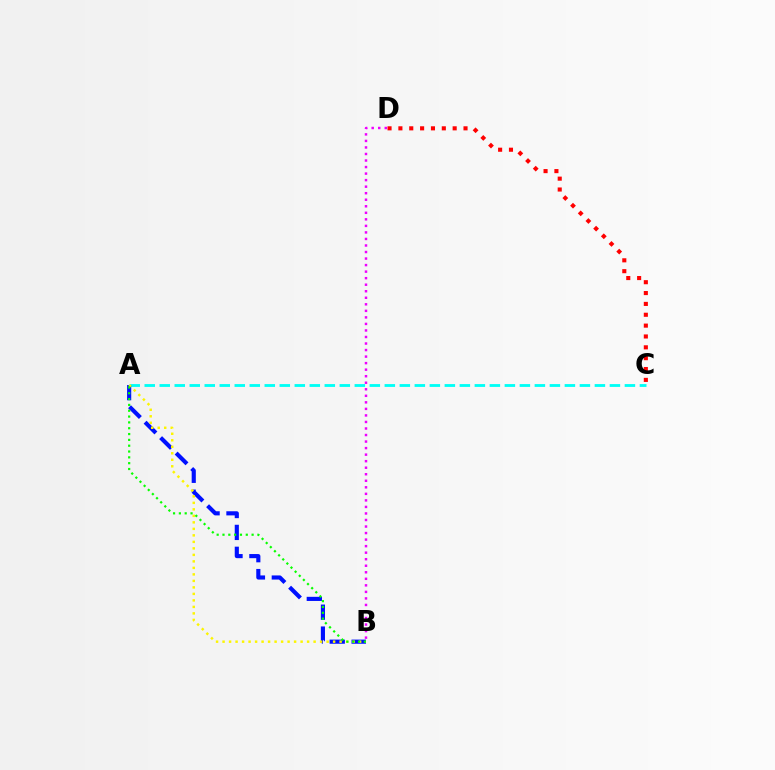{('C', 'D'): [{'color': '#ff0000', 'line_style': 'dotted', 'thickness': 2.95}], ('A', 'C'): [{'color': '#00fff6', 'line_style': 'dashed', 'thickness': 2.04}], ('A', 'B'): [{'color': '#0010ff', 'line_style': 'dashed', 'thickness': 2.98}, {'color': '#fcf500', 'line_style': 'dotted', 'thickness': 1.77}, {'color': '#08ff00', 'line_style': 'dotted', 'thickness': 1.58}], ('B', 'D'): [{'color': '#ee00ff', 'line_style': 'dotted', 'thickness': 1.78}]}